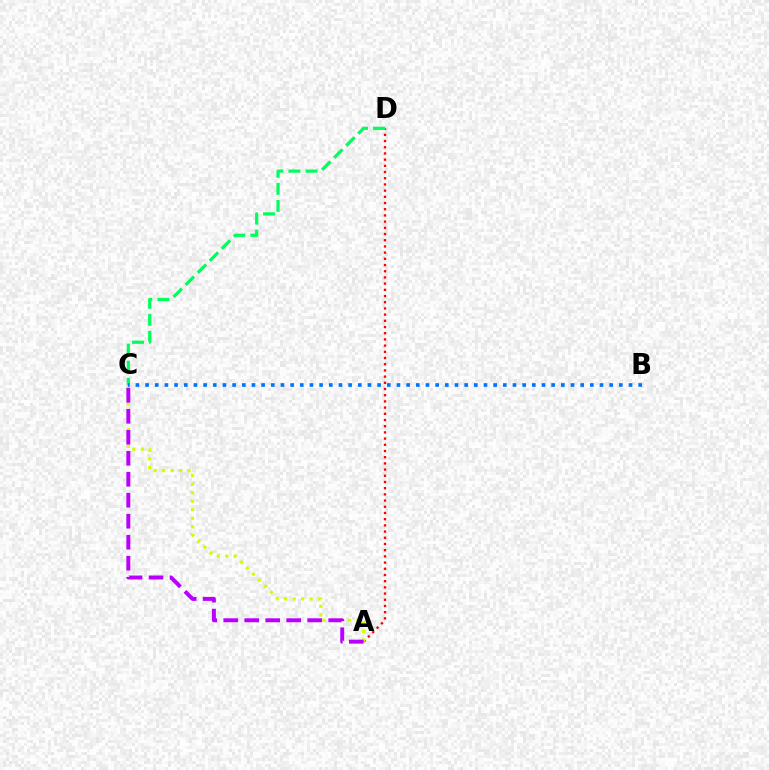{('A', 'D'): [{'color': '#ff0000', 'line_style': 'dotted', 'thickness': 1.68}], ('A', 'C'): [{'color': '#d1ff00', 'line_style': 'dotted', 'thickness': 2.31}, {'color': '#b900ff', 'line_style': 'dashed', 'thickness': 2.85}], ('C', 'D'): [{'color': '#00ff5c', 'line_style': 'dashed', 'thickness': 2.32}], ('B', 'C'): [{'color': '#0074ff', 'line_style': 'dotted', 'thickness': 2.63}]}